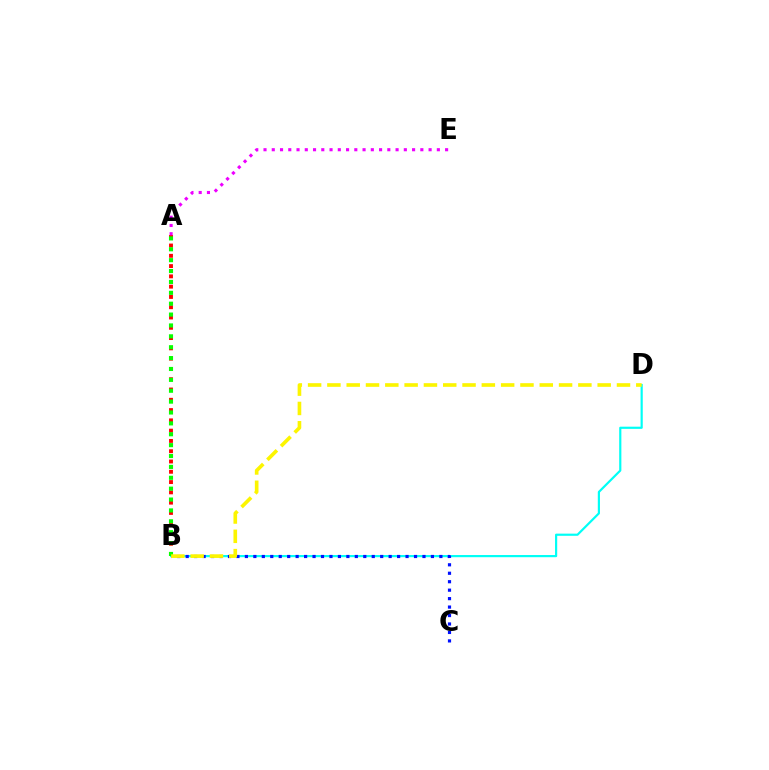{('B', 'D'): [{'color': '#00fff6', 'line_style': 'solid', 'thickness': 1.57}, {'color': '#fcf500', 'line_style': 'dashed', 'thickness': 2.62}], ('A', 'B'): [{'color': '#ff0000', 'line_style': 'dotted', 'thickness': 2.79}, {'color': '#08ff00', 'line_style': 'dotted', 'thickness': 2.96}], ('B', 'C'): [{'color': '#0010ff', 'line_style': 'dotted', 'thickness': 2.3}], ('A', 'E'): [{'color': '#ee00ff', 'line_style': 'dotted', 'thickness': 2.24}]}